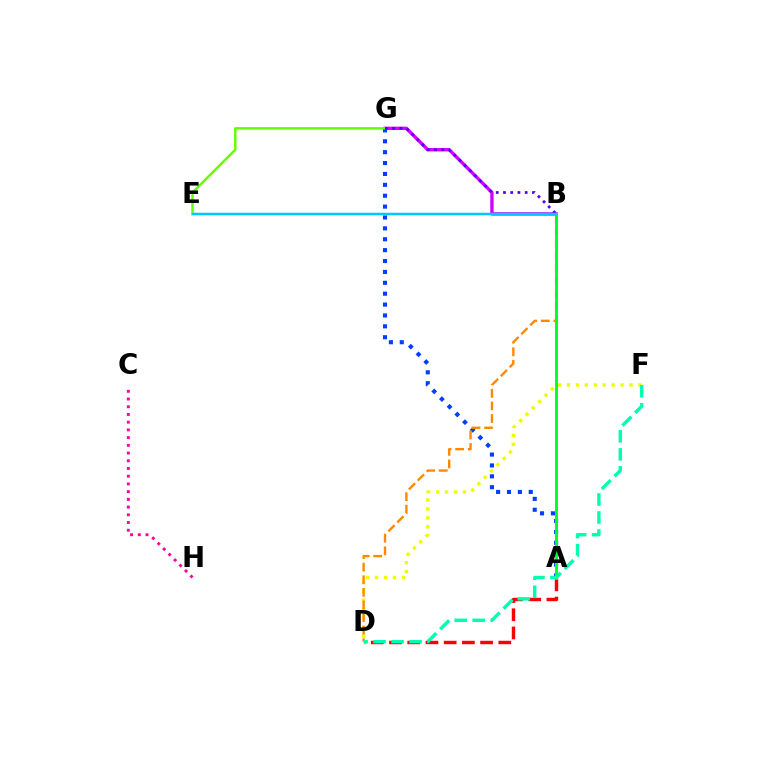{('A', 'D'): [{'color': '#ff0000', 'line_style': 'dashed', 'thickness': 2.48}], ('B', 'G'): [{'color': '#d600ff', 'line_style': 'solid', 'thickness': 2.43}, {'color': '#4f00ff', 'line_style': 'dotted', 'thickness': 1.97}], ('D', 'F'): [{'color': '#eeff00', 'line_style': 'dotted', 'thickness': 2.43}, {'color': '#00ffaf', 'line_style': 'dashed', 'thickness': 2.44}], ('A', 'G'): [{'color': '#003fff', 'line_style': 'dotted', 'thickness': 2.96}], ('C', 'H'): [{'color': '#ff00a0', 'line_style': 'dotted', 'thickness': 2.1}], ('E', 'G'): [{'color': '#66ff00', 'line_style': 'solid', 'thickness': 1.77}], ('B', 'D'): [{'color': '#ff8800', 'line_style': 'dashed', 'thickness': 1.71}], ('A', 'B'): [{'color': '#00ff27', 'line_style': 'solid', 'thickness': 2.09}], ('B', 'E'): [{'color': '#00c7ff', 'line_style': 'solid', 'thickness': 1.79}]}